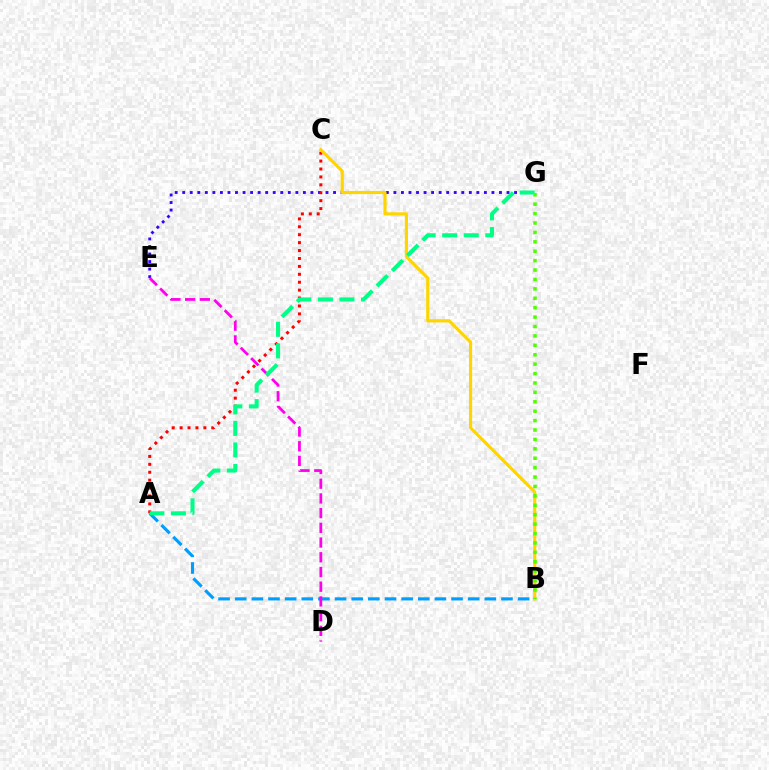{('E', 'G'): [{'color': '#3700ff', 'line_style': 'dotted', 'thickness': 2.05}], ('A', 'C'): [{'color': '#ff0000', 'line_style': 'dotted', 'thickness': 2.15}], ('A', 'B'): [{'color': '#009eff', 'line_style': 'dashed', 'thickness': 2.26}], ('B', 'C'): [{'color': '#ffd500', 'line_style': 'solid', 'thickness': 2.29}], ('D', 'E'): [{'color': '#ff00ed', 'line_style': 'dashed', 'thickness': 2.0}], ('A', 'G'): [{'color': '#00ff86', 'line_style': 'dashed', 'thickness': 2.93}], ('B', 'G'): [{'color': '#4fff00', 'line_style': 'dotted', 'thickness': 2.56}]}